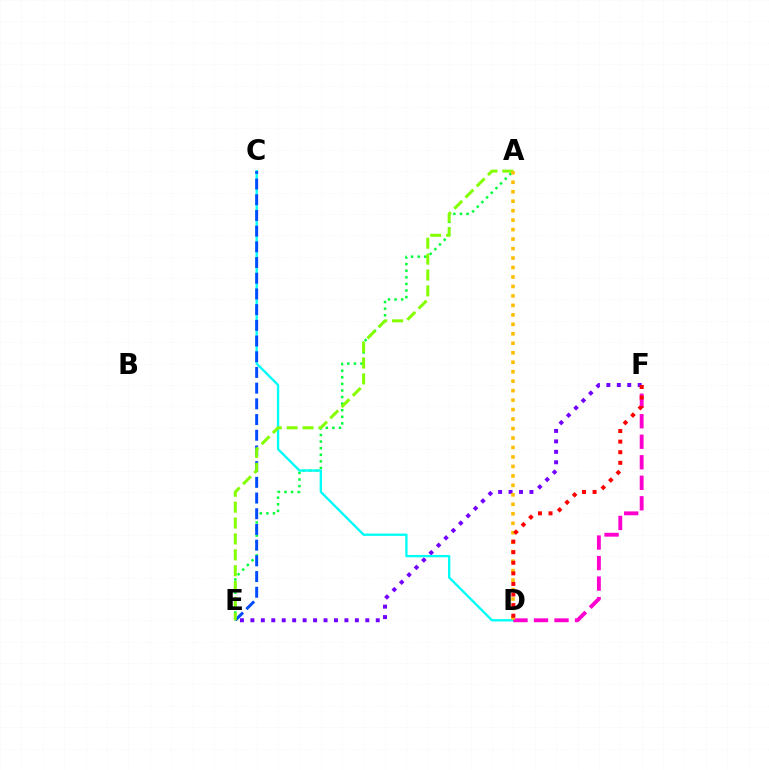{('A', 'E'): [{'color': '#00ff39', 'line_style': 'dotted', 'thickness': 1.79}, {'color': '#84ff00', 'line_style': 'dashed', 'thickness': 2.16}], ('E', 'F'): [{'color': '#7200ff', 'line_style': 'dotted', 'thickness': 2.84}], ('C', 'D'): [{'color': '#00fff6', 'line_style': 'solid', 'thickness': 1.69}], ('D', 'F'): [{'color': '#ff00cf', 'line_style': 'dashed', 'thickness': 2.79}, {'color': '#ff0000', 'line_style': 'dotted', 'thickness': 2.88}], ('C', 'E'): [{'color': '#004bff', 'line_style': 'dashed', 'thickness': 2.13}], ('A', 'D'): [{'color': '#ffbd00', 'line_style': 'dotted', 'thickness': 2.57}]}